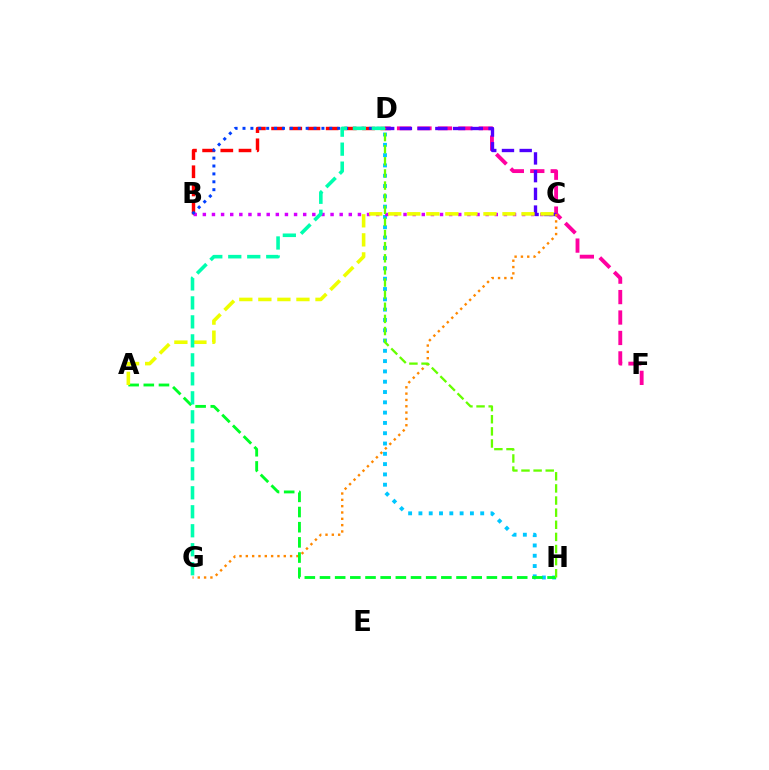{('D', 'F'): [{'color': '#ff00a0', 'line_style': 'dashed', 'thickness': 2.78}], ('B', 'D'): [{'color': '#ff0000', 'line_style': 'dashed', 'thickness': 2.47}, {'color': '#003fff', 'line_style': 'dotted', 'thickness': 2.14}], ('D', 'H'): [{'color': '#00c7ff', 'line_style': 'dotted', 'thickness': 2.8}, {'color': '#66ff00', 'line_style': 'dashed', 'thickness': 1.65}], ('B', 'C'): [{'color': '#d600ff', 'line_style': 'dotted', 'thickness': 2.48}], ('C', 'D'): [{'color': '#4f00ff', 'line_style': 'dashed', 'thickness': 2.41}], ('C', 'G'): [{'color': '#ff8800', 'line_style': 'dotted', 'thickness': 1.72}], ('A', 'H'): [{'color': '#00ff27', 'line_style': 'dashed', 'thickness': 2.06}], ('A', 'C'): [{'color': '#eeff00', 'line_style': 'dashed', 'thickness': 2.59}], ('D', 'G'): [{'color': '#00ffaf', 'line_style': 'dashed', 'thickness': 2.58}]}